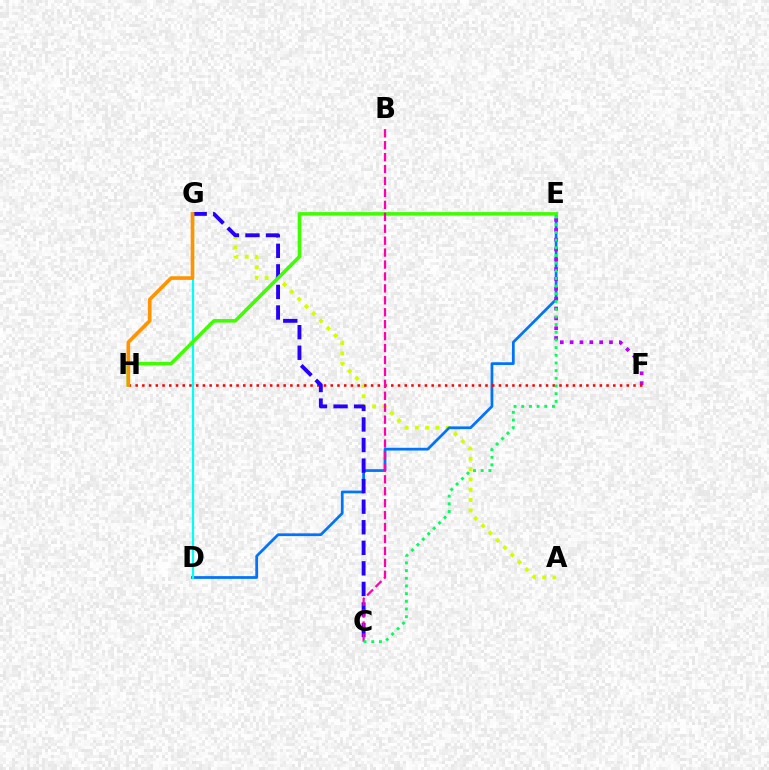{('A', 'G'): [{'color': '#d1ff00', 'line_style': 'dotted', 'thickness': 2.8}], ('D', 'E'): [{'color': '#0074ff', 'line_style': 'solid', 'thickness': 1.98}], ('E', 'F'): [{'color': '#b900ff', 'line_style': 'dotted', 'thickness': 2.67}], ('F', 'H'): [{'color': '#ff0000', 'line_style': 'dotted', 'thickness': 1.83}], ('C', 'G'): [{'color': '#2500ff', 'line_style': 'dashed', 'thickness': 2.79}], ('D', 'G'): [{'color': '#00fff6', 'line_style': 'solid', 'thickness': 1.6}], ('E', 'H'): [{'color': '#3dff00', 'line_style': 'solid', 'thickness': 2.55}], ('B', 'C'): [{'color': '#ff00ac', 'line_style': 'dashed', 'thickness': 1.62}], ('G', 'H'): [{'color': '#ff9400', 'line_style': 'solid', 'thickness': 2.62}], ('C', 'E'): [{'color': '#00ff5c', 'line_style': 'dotted', 'thickness': 2.09}]}